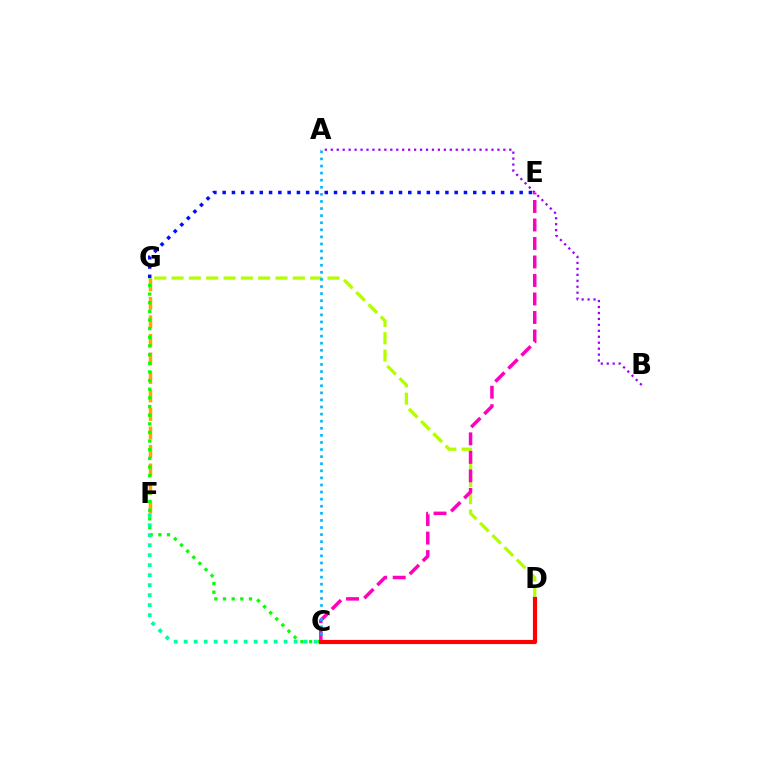{('F', 'G'): [{'color': '#ffa500', 'line_style': 'dashed', 'thickness': 2.52}], ('A', 'B'): [{'color': '#9b00ff', 'line_style': 'dotted', 'thickness': 1.62}], ('D', 'G'): [{'color': '#b3ff00', 'line_style': 'dashed', 'thickness': 2.35}], ('C', 'E'): [{'color': '#ff00bd', 'line_style': 'dashed', 'thickness': 2.51}], ('C', 'G'): [{'color': '#08ff00', 'line_style': 'dotted', 'thickness': 2.35}], ('C', 'F'): [{'color': '#00ff9d', 'line_style': 'dotted', 'thickness': 2.71}], ('A', 'C'): [{'color': '#00b5ff', 'line_style': 'dotted', 'thickness': 1.93}], ('C', 'D'): [{'color': '#ff0000', 'line_style': 'solid', 'thickness': 3.0}], ('E', 'G'): [{'color': '#0010ff', 'line_style': 'dotted', 'thickness': 2.52}]}